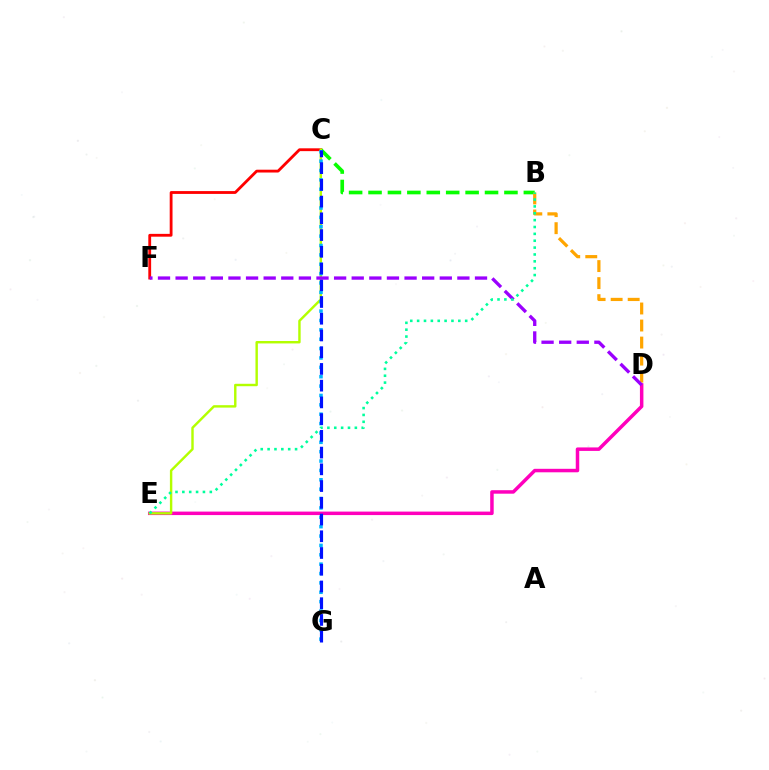{('C', 'F'): [{'color': '#ff0000', 'line_style': 'solid', 'thickness': 2.03}], ('B', 'C'): [{'color': '#08ff00', 'line_style': 'dashed', 'thickness': 2.64}], ('D', 'E'): [{'color': '#ff00bd', 'line_style': 'solid', 'thickness': 2.51}], ('C', 'E'): [{'color': '#b3ff00', 'line_style': 'solid', 'thickness': 1.74}], ('B', 'D'): [{'color': '#ffa500', 'line_style': 'dashed', 'thickness': 2.31}], ('C', 'G'): [{'color': '#00b5ff', 'line_style': 'dotted', 'thickness': 2.55}, {'color': '#0010ff', 'line_style': 'dashed', 'thickness': 2.27}], ('D', 'F'): [{'color': '#9b00ff', 'line_style': 'dashed', 'thickness': 2.39}], ('B', 'E'): [{'color': '#00ff9d', 'line_style': 'dotted', 'thickness': 1.87}]}